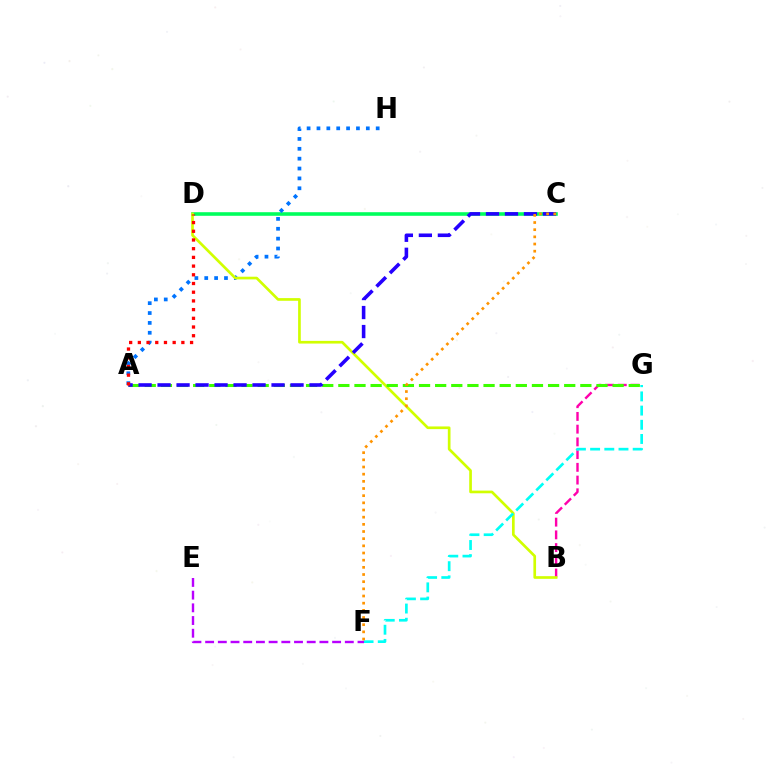{('C', 'D'): [{'color': '#00ff5c', 'line_style': 'solid', 'thickness': 2.59}], ('A', 'H'): [{'color': '#0074ff', 'line_style': 'dotted', 'thickness': 2.68}], ('B', 'G'): [{'color': '#ff00ac', 'line_style': 'dashed', 'thickness': 1.73}], ('B', 'D'): [{'color': '#d1ff00', 'line_style': 'solid', 'thickness': 1.93}], ('A', 'G'): [{'color': '#3dff00', 'line_style': 'dashed', 'thickness': 2.19}], ('A', 'C'): [{'color': '#2500ff', 'line_style': 'dashed', 'thickness': 2.58}], ('F', 'G'): [{'color': '#00fff6', 'line_style': 'dashed', 'thickness': 1.93}], ('A', 'D'): [{'color': '#ff0000', 'line_style': 'dotted', 'thickness': 2.36}], ('E', 'F'): [{'color': '#b900ff', 'line_style': 'dashed', 'thickness': 1.73}], ('C', 'F'): [{'color': '#ff9400', 'line_style': 'dotted', 'thickness': 1.95}]}